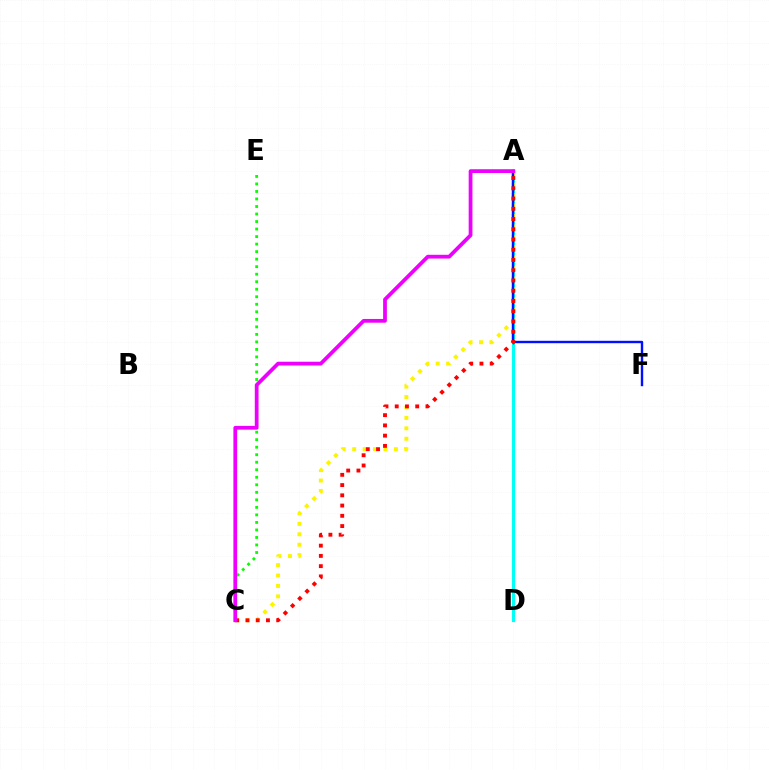{('A', 'D'): [{'color': '#00fff6', 'line_style': 'solid', 'thickness': 2.26}], ('C', 'E'): [{'color': '#08ff00', 'line_style': 'dotted', 'thickness': 2.04}], ('A', 'C'): [{'color': '#fcf500', 'line_style': 'dotted', 'thickness': 2.84}, {'color': '#ff0000', 'line_style': 'dotted', 'thickness': 2.78}, {'color': '#ee00ff', 'line_style': 'solid', 'thickness': 2.71}], ('A', 'F'): [{'color': '#0010ff', 'line_style': 'solid', 'thickness': 1.73}]}